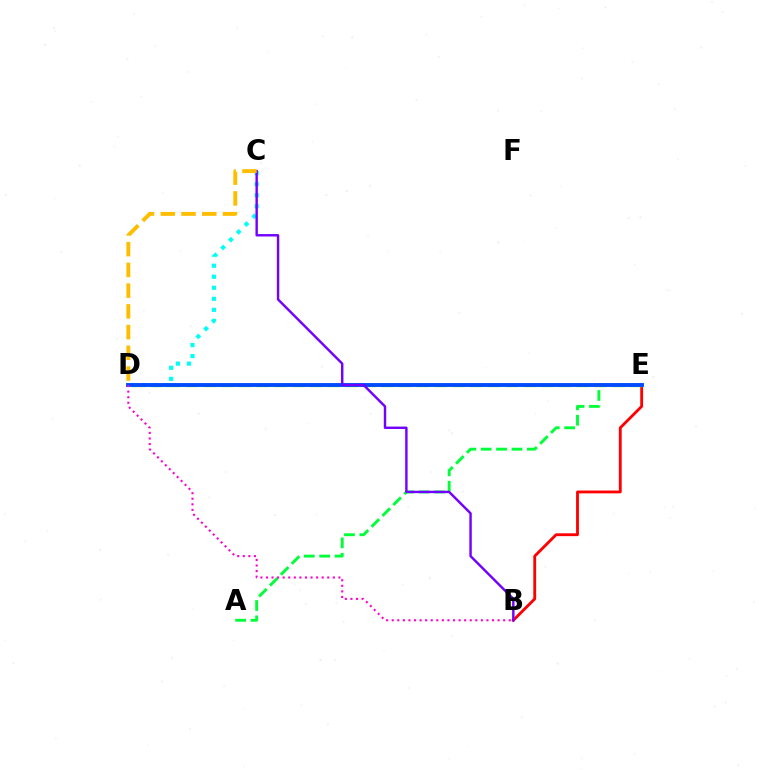{('B', 'E'): [{'color': '#ff0000', 'line_style': 'solid', 'thickness': 2.04}], ('D', 'E'): [{'color': '#84ff00', 'line_style': 'dashed', 'thickness': 2.42}, {'color': '#004bff', 'line_style': 'solid', 'thickness': 2.79}], ('C', 'D'): [{'color': '#00fff6', 'line_style': 'dotted', 'thickness': 3.0}, {'color': '#ffbd00', 'line_style': 'dashed', 'thickness': 2.82}], ('A', 'E'): [{'color': '#00ff39', 'line_style': 'dashed', 'thickness': 2.09}], ('B', 'C'): [{'color': '#7200ff', 'line_style': 'solid', 'thickness': 1.74}], ('B', 'D'): [{'color': '#ff00cf', 'line_style': 'dotted', 'thickness': 1.51}]}